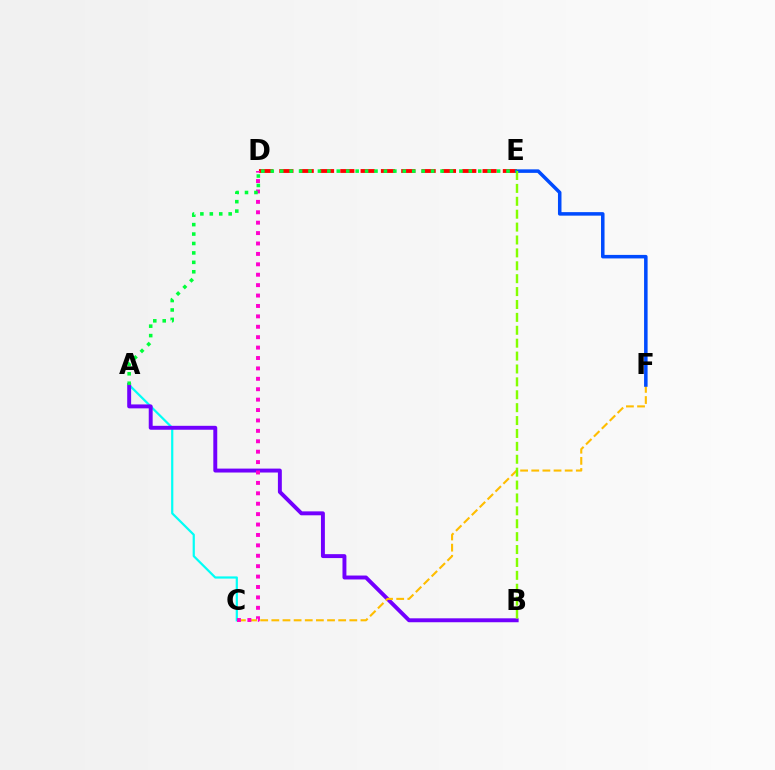{('A', 'C'): [{'color': '#00fff6', 'line_style': 'solid', 'thickness': 1.59}], ('A', 'B'): [{'color': '#7200ff', 'line_style': 'solid', 'thickness': 2.83}], ('D', 'E'): [{'color': '#ff0000', 'line_style': 'dashed', 'thickness': 2.76}], ('C', 'F'): [{'color': '#ffbd00', 'line_style': 'dashed', 'thickness': 1.51}], ('E', 'F'): [{'color': '#004bff', 'line_style': 'solid', 'thickness': 2.53}], ('B', 'E'): [{'color': '#84ff00', 'line_style': 'dashed', 'thickness': 1.75}], ('C', 'D'): [{'color': '#ff00cf', 'line_style': 'dotted', 'thickness': 2.83}], ('A', 'E'): [{'color': '#00ff39', 'line_style': 'dotted', 'thickness': 2.56}]}